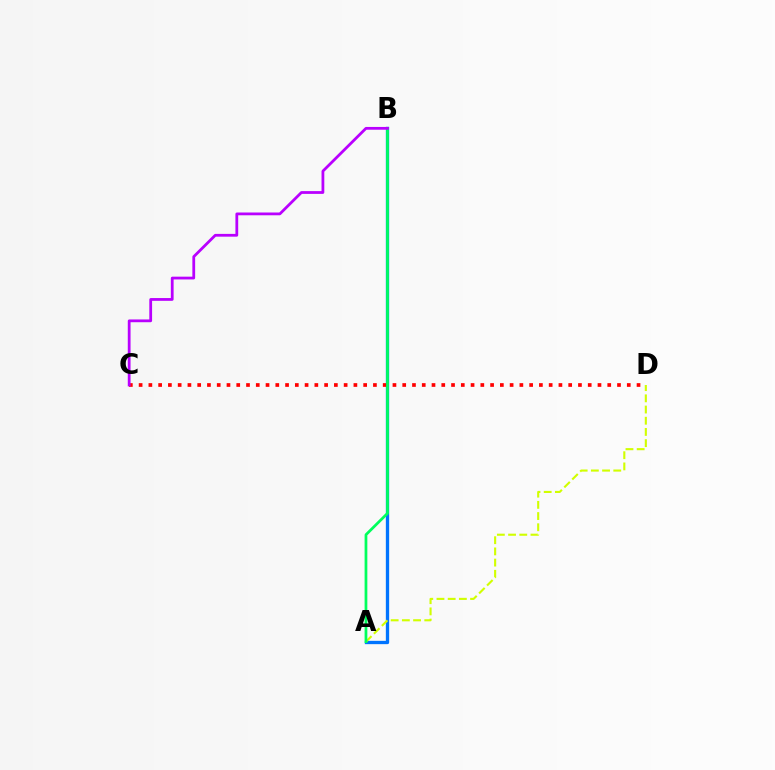{('A', 'B'): [{'color': '#0074ff', 'line_style': 'solid', 'thickness': 2.38}, {'color': '#00ff5c', 'line_style': 'solid', 'thickness': 1.98}], ('A', 'D'): [{'color': '#d1ff00', 'line_style': 'dashed', 'thickness': 1.52}], ('C', 'D'): [{'color': '#ff0000', 'line_style': 'dotted', 'thickness': 2.65}], ('B', 'C'): [{'color': '#b900ff', 'line_style': 'solid', 'thickness': 2.0}]}